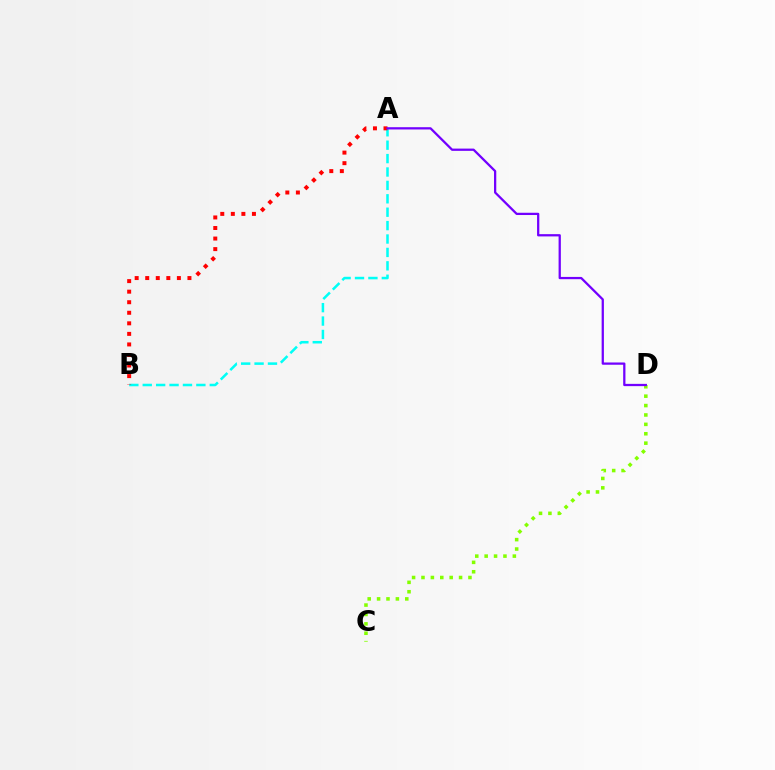{('C', 'D'): [{'color': '#84ff00', 'line_style': 'dotted', 'thickness': 2.55}], ('A', 'B'): [{'color': '#00fff6', 'line_style': 'dashed', 'thickness': 1.82}, {'color': '#ff0000', 'line_style': 'dotted', 'thickness': 2.87}], ('A', 'D'): [{'color': '#7200ff', 'line_style': 'solid', 'thickness': 1.63}]}